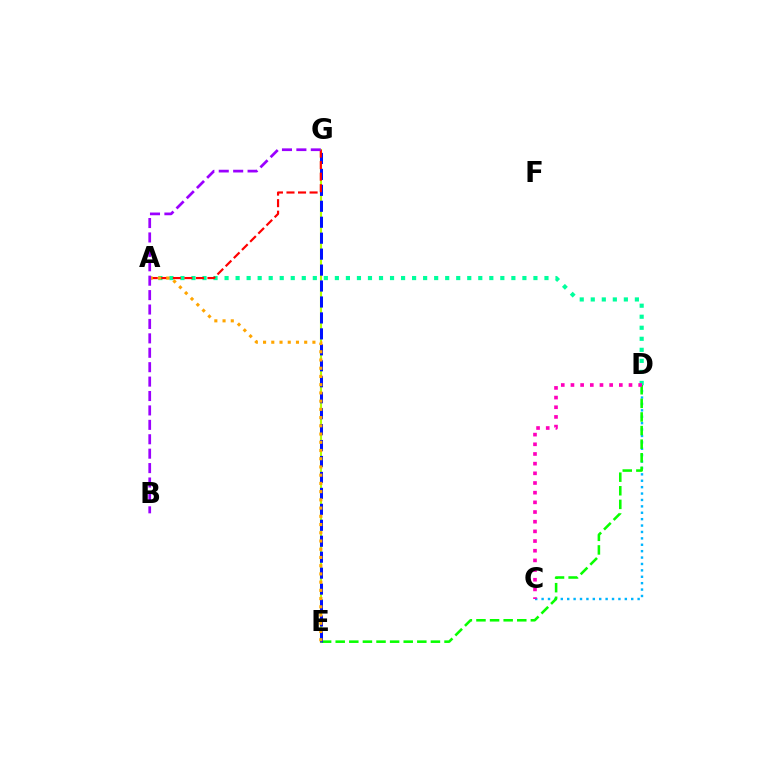{('E', 'G'): [{'color': '#b3ff00', 'line_style': 'solid', 'thickness': 1.53}, {'color': '#0010ff', 'line_style': 'dashed', 'thickness': 2.17}], ('C', 'D'): [{'color': '#00b5ff', 'line_style': 'dotted', 'thickness': 1.74}, {'color': '#ff00bd', 'line_style': 'dotted', 'thickness': 2.63}], ('D', 'E'): [{'color': '#08ff00', 'line_style': 'dashed', 'thickness': 1.85}], ('A', 'D'): [{'color': '#00ff9d', 'line_style': 'dotted', 'thickness': 3.0}], ('A', 'G'): [{'color': '#ff0000', 'line_style': 'dashed', 'thickness': 1.57}], ('A', 'E'): [{'color': '#ffa500', 'line_style': 'dotted', 'thickness': 2.24}], ('B', 'G'): [{'color': '#9b00ff', 'line_style': 'dashed', 'thickness': 1.96}]}